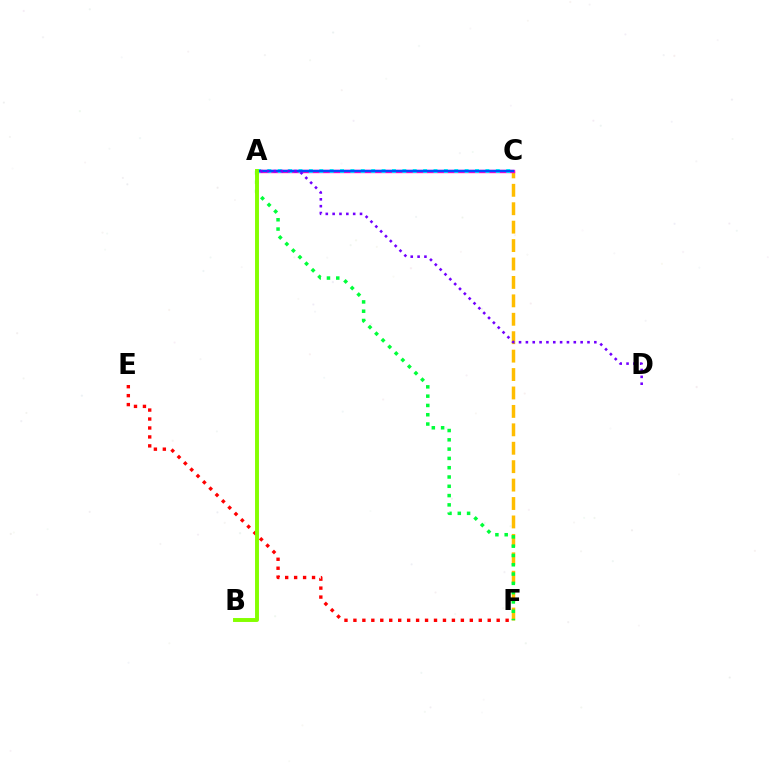{('C', 'F'): [{'color': '#ffbd00', 'line_style': 'dashed', 'thickness': 2.5}], ('E', 'F'): [{'color': '#ff0000', 'line_style': 'dotted', 'thickness': 2.43}], ('A', 'F'): [{'color': '#00ff39', 'line_style': 'dotted', 'thickness': 2.53}], ('A', 'C'): [{'color': '#ff00cf', 'line_style': 'solid', 'thickness': 2.43}, {'color': '#00fff6', 'line_style': 'dotted', 'thickness': 2.82}, {'color': '#004bff', 'line_style': 'solid', 'thickness': 1.7}], ('A', 'B'): [{'color': '#84ff00', 'line_style': 'solid', 'thickness': 2.83}], ('A', 'D'): [{'color': '#7200ff', 'line_style': 'dotted', 'thickness': 1.86}]}